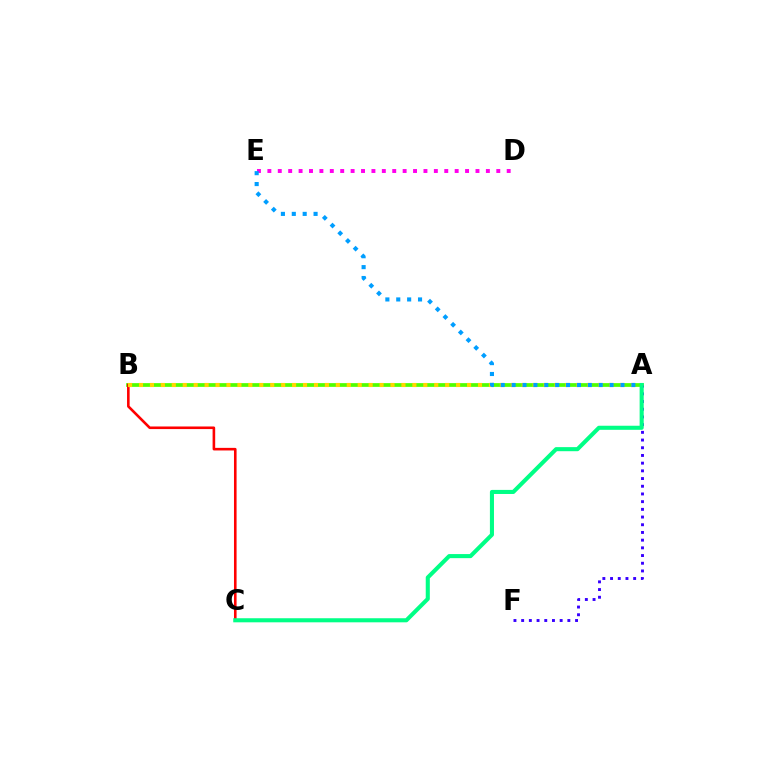{('A', 'B'): [{'color': '#4fff00', 'line_style': 'solid', 'thickness': 2.68}, {'color': '#ffd500', 'line_style': 'dotted', 'thickness': 2.97}], ('B', 'C'): [{'color': '#ff0000', 'line_style': 'solid', 'thickness': 1.87}], ('A', 'F'): [{'color': '#3700ff', 'line_style': 'dotted', 'thickness': 2.09}], ('D', 'E'): [{'color': '#ff00ed', 'line_style': 'dotted', 'thickness': 2.83}], ('A', 'E'): [{'color': '#009eff', 'line_style': 'dotted', 'thickness': 2.96}], ('A', 'C'): [{'color': '#00ff86', 'line_style': 'solid', 'thickness': 2.93}]}